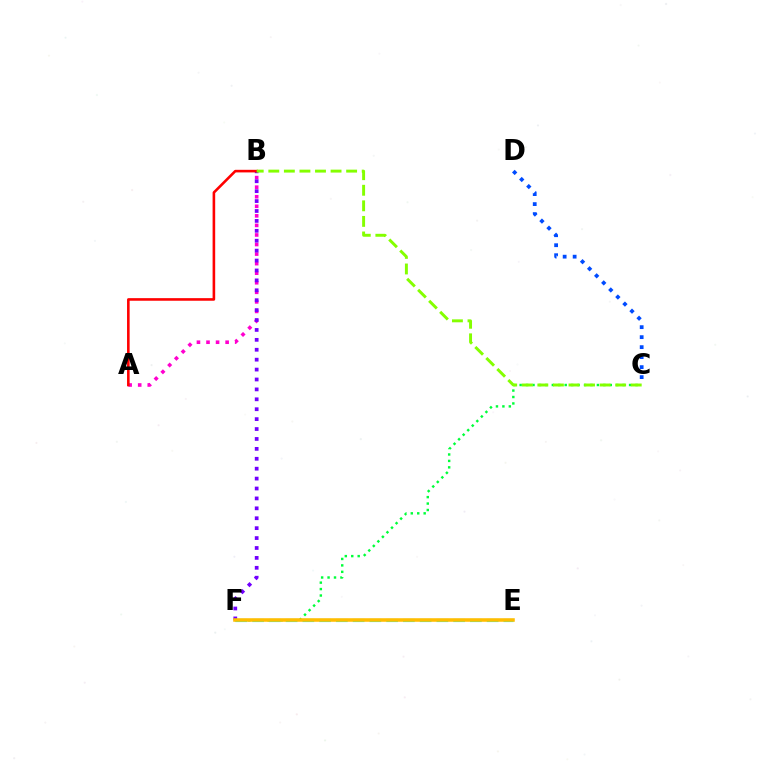{('C', 'F'): [{'color': '#00ff39', 'line_style': 'dotted', 'thickness': 1.75}], ('A', 'B'): [{'color': '#ff00cf', 'line_style': 'dotted', 'thickness': 2.6}, {'color': '#ff0000', 'line_style': 'solid', 'thickness': 1.87}], ('C', 'D'): [{'color': '#004bff', 'line_style': 'dotted', 'thickness': 2.71}], ('B', 'F'): [{'color': '#7200ff', 'line_style': 'dotted', 'thickness': 2.69}], ('E', 'F'): [{'color': '#00fff6', 'line_style': 'dashed', 'thickness': 2.28}, {'color': '#ffbd00', 'line_style': 'solid', 'thickness': 2.56}], ('B', 'C'): [{'color': '#84ff00', 'line_style': 'dashed', 'thickness': 2.11}]}